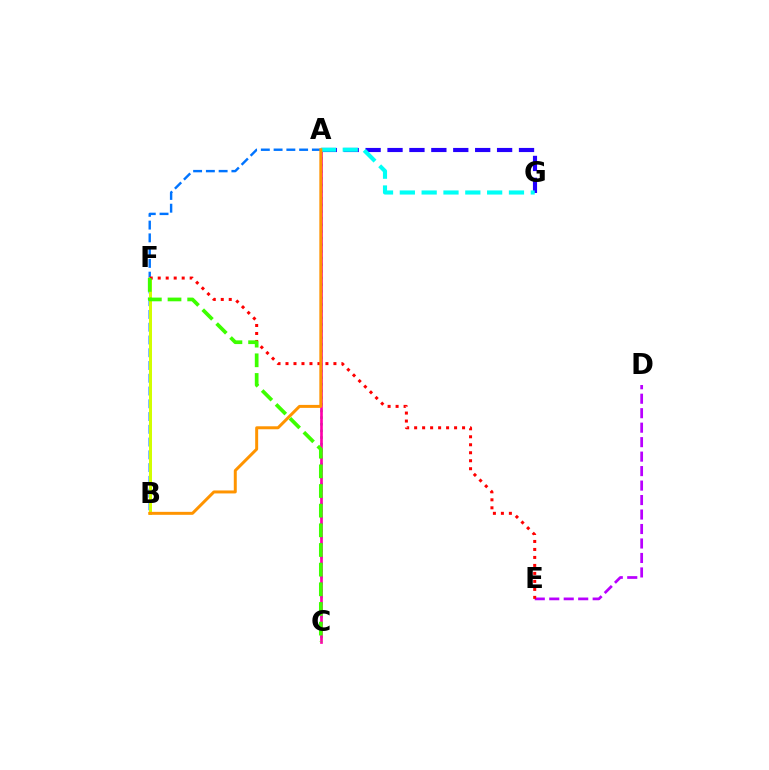{('A', 'G'): [{'color': '#2500ff', 'line_style': 'dashed', 'thickness': 2.98}, {'color': '#00fff6', 'line_style': 'dashed', 'thickness': 2.97}], ('A', 'C'): [{'color': '#00ff5c', 'line_style': 'dotted', 'thickness': 1.81}, {'color': '#ff00ac', 'line_style': 'solid', 'thickness': 1.92}], ('A', 'B'): [{'color': '#0074ff', 'line_style': 'dashed', 'thickness': 1.73}, {'color': '#ff9400', 'line_style': 'solid', 'thickness': 2.14}], ('D', 'E'): [{'color': '#b900ff', 'line_style': 'dashed', 'thickness': 1.97}], ('B', 'F'): [{'color': '#d1ff00', 'line_style': 'solid', 'thickness': 2.15}], ('E', 'F'): [{'color': '#ff0000', 'line_style': 'dotted', 'thickness': 2.17}], ('C', 'F'): [{'color': '#3dff00', 'line_style': 'dashed', 'thickness': 2.67}]}